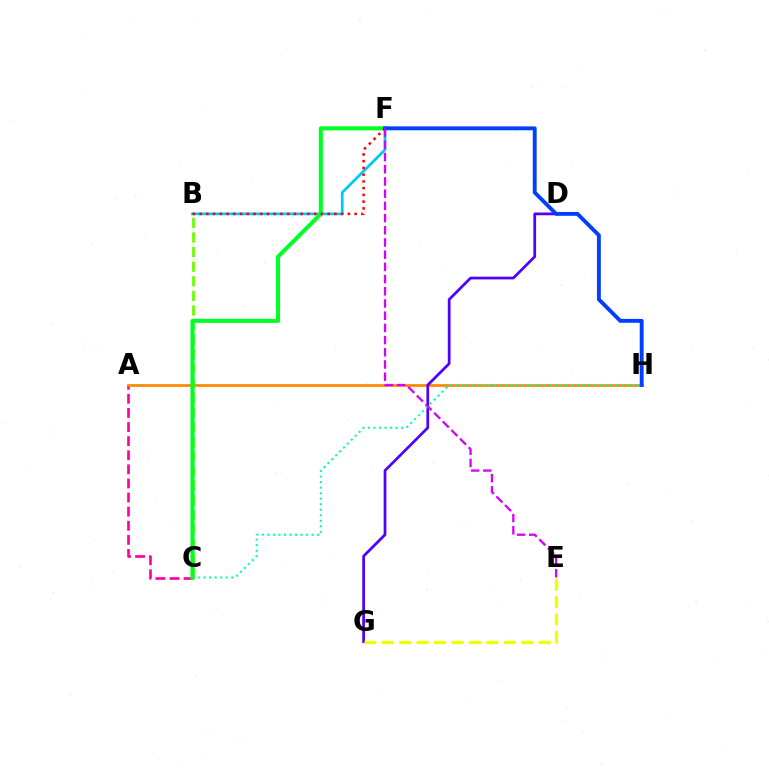{('A', 'C'): [{'color': '#ff00a0', 'line_style': 'dashed', 'thickness': 1.92}], ('A', 'H'): [{'color': '#ff8800', 'line_style': 'solid', 'thickness': 1.97}], ('D', 'G'): [{'color': '#4f00ff', 'line_style': 'solid', 'thickness': 1.96}], ('C', 'H'): [{'color': '#00ffaf', 'line_style': 'dotted', 'thickness': 1.5}], ('B', 'C'): [{'color': '#66ff00', 'line_style': 'dashed', 'thickness': 1.98}], ('B', 'F'): [{'color': '#00c7ff', 'line_style': 'solid', 'thickness': 1.96}, {'color': '#ff0000', 'line_style': 'dotted', 'thickness': 1.83}], ('E', 'G'): [{'color': '#eeff00', 'line_style': 'dashed', 'thickness': 2.37}], ('C', 'F'): [{'color': '#00ff27', 'line_style': 'solid', 'thickness': 2.92}], ('F', 'H'): [{'color': '#003fff', 'line_style': 'solid', 'thickness': 2.8}], ('E', 'F'): [{'color': '#d600ff', 'line_style': 'dashed', 'thickness': 1.66}]}